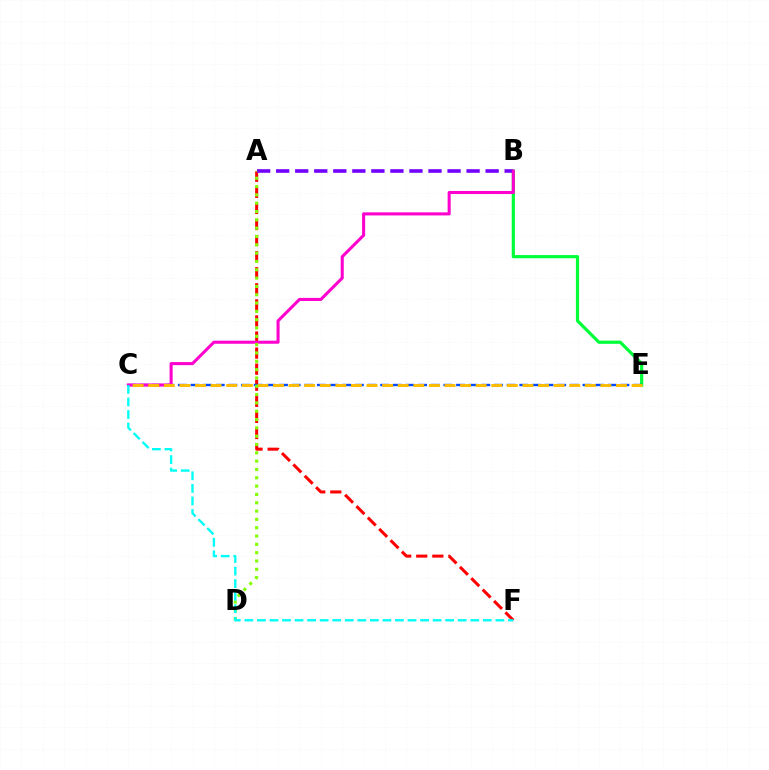{('B', 'E'): [{'color': '#00ff39', 'line_style': 'solid', 'thickness': 2.3}], ('A', 'F'): [{'color': '#ff0000', 'line_style': 'dashed', 'thickness': 2.18}], ('A', 'B'): [{'color': '#7200ff', 'line_style': 'dashed', 'thickness': 2.59}], ('C', 'E'): [{'color': '#004bff', 'line_style': 'dashed', 'thickness': 1.72}, {'color': '#ffbd00', 'line_style': 'dashed', 'thickness': 2.12}], ('B', 'C'): [{'color': '#ff00cf', 'line_style': 'solid', 'thickness': 2.2}], ('A', 'D'): [{'color': '#84ff00', 'line_style': 'dotted', 'thickness': 2.26}], ('C', 'F'): [{'color': '#00fff6', 'line_style': 'dashed', 'thickness': 1.71}]}